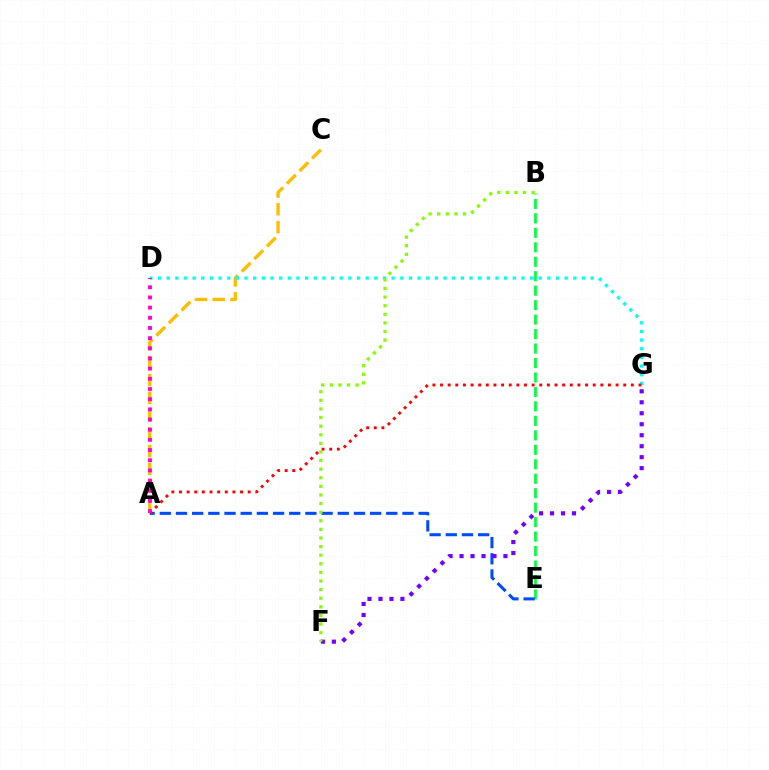{('A', 'C'): [{'color': '#ffbd00', 'line_style': 'dashed', 'thickness': 2.42}], ('B', 'E'): [{'color': '#00ff39', 'line_style': 'dashed', 'thickness': 1.97}], ('A', 'E'): [{'color': '#004bff', 'line_style': 'dashed', 'thickness': 2.2}], ('F', 'G'): [{'color': '#7200ff', 'line_style': 'dotted', 'thickness': 2.98}], ('D', 'G'): [{'color': '#00fff6', 'line_style': 'dotted', 'thickness': 2.35}], ('A', 'G'): [{'color': '#ff0000', 'line_style': 'dotted', 'thickness': 2.07}], ('A', 'D'): [{'color': '#ff00cf', 'line_style': 'dotted', 'thickness': 2.76}], ('B', 'F'): [{'color': '#84ff00', 'line_style': 'dotted', 'thickness': 2.34}]}